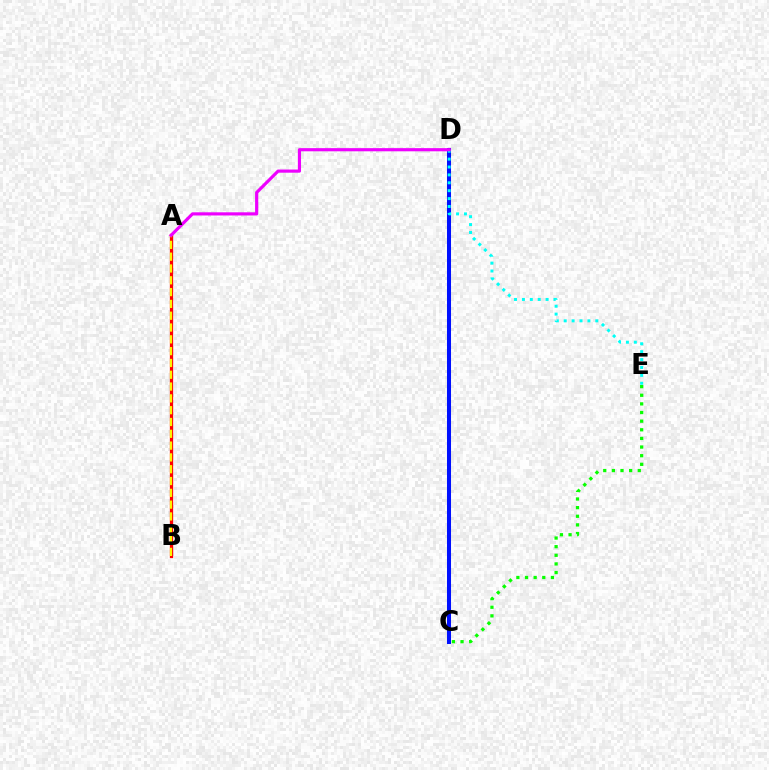{('C', 'D'): [{'color': '#0010ff', 'line_style': 'solid', 'thickness': 2.9}], ('C', 'E'): [{'color': '#08ff00', 'line_style': 'dotted', 'thickness': 2.35}], ('A', 'B'): [{'color': '#ff0000', 'line_style': 'solid', 'thickness': 2.36}, {'color': '#fcf500', 'line_style': 'dashed', 'thickness': 1.6}], ('D', 'E'): [{'color': '#00fff6', 'line_style': 'dotted', 'thickness': 2.15}], ('A', 'D'): [{'color': '#ee00ff', 'line_style': 'solid', 'thickness': 2.27}]}